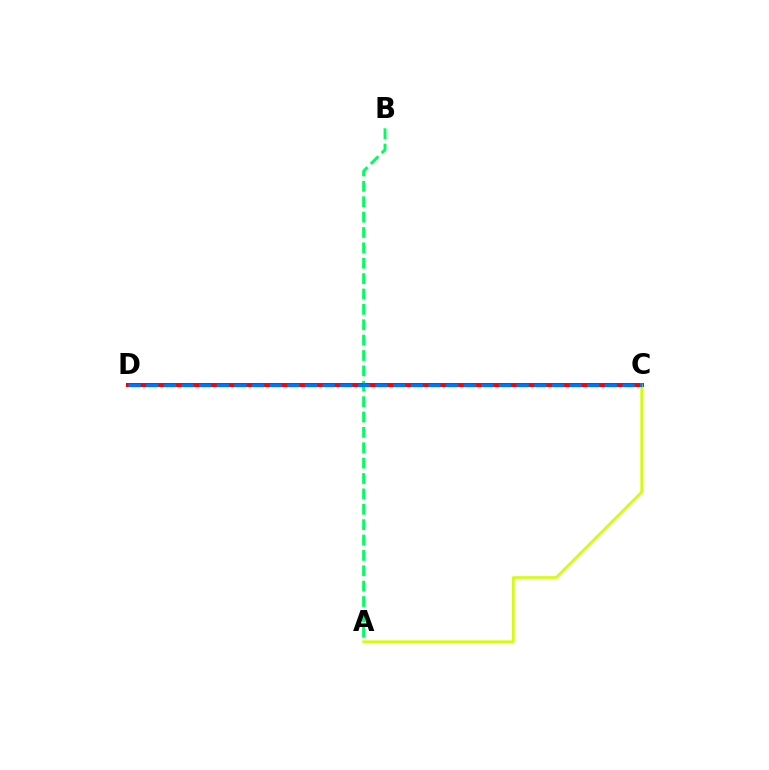{('C', 'D'): [{'color': '#b900ff', 'line_style': 'dashed', 'thickness': 1.78}, {'color': '#ff0000', 'line_style': 'solid', 'thickness': 2.88}, {'color': '#0074ff', 'line_style': 'dashed', 'thickness': 2.4}], ('A', 'B'): [{'color': '#00ff5c', 'line_style': 'dashed', 'thickness': 2.09}], ('A', 'C'): [{'color': '#d1ff00', 'line_style': 'solid', 'thickness': 1.84}]}